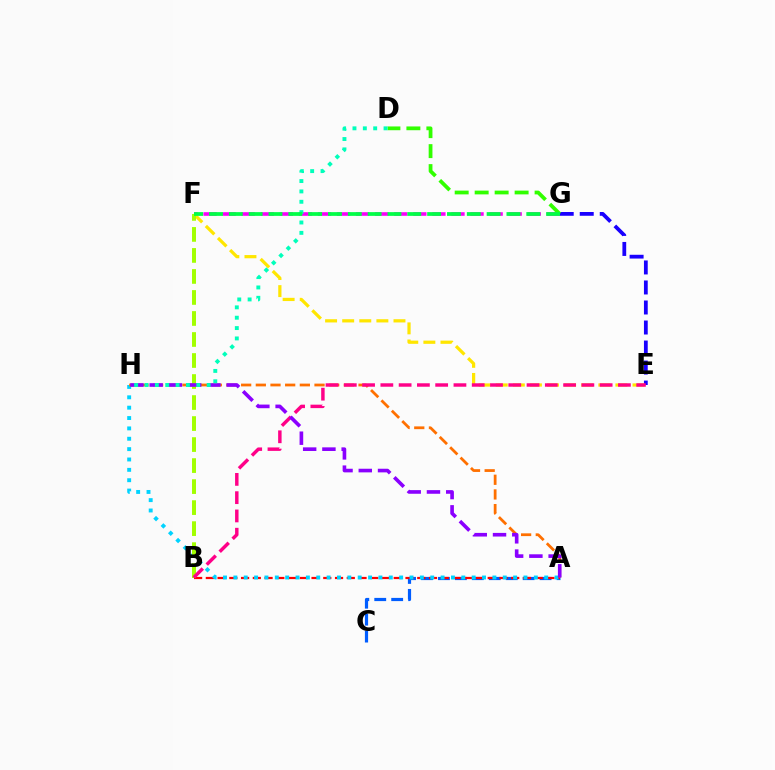{('E', 'G'): [{'color': '#1900ff', 'line_style': 'dashed', 'thickness': 2.72}], ('F', 'G'): [{'color': '#fa00f9', 'line_style': 'dashed', 'thickness': 2.59}, {'color': '#00ff45', 'line_style': 'dashed', 'thickness': 2.69}], ('A', 'C'): [{'color': '#005dff', 'line_style': 'dashed', 'thickness': 2.3}], ('D', 'G'): [{'color': '#31ff00', 'line_style': 'dashed', 'thickness': 2.71}], ('E', 'F'): [{'color': '#ffe600', 'line_style': 'dashed', 'thickness': 2.32}], ('A', 'B'): [{'color': '#ff0000', 'line_style': 'dashed', 'thickness': 1.6}], ('A', 'H'): [{'color': '#00d3ff', 'line_style': 'dotted', 'thickness': 2.82}, {'color': '#ff7000', 'line_style': 'dashed', 'thickness': 1.99}, {'color': '#8a00ff', 'line_style': 'dashed', 'thickness': 2.62}], ('B', 'F'): [{'color': '#a2ff00', 'line_style': 'dashed', 'thickness': 2.85}], ('B', 'E'): [{'color': '#ff0088', 'line_style': 'dashed', 'thickness': 2.48}], ('D', 'H'): [{'color': '#00ffbb', 'line_style': 'dotted', 'thickness': 2.81}]}